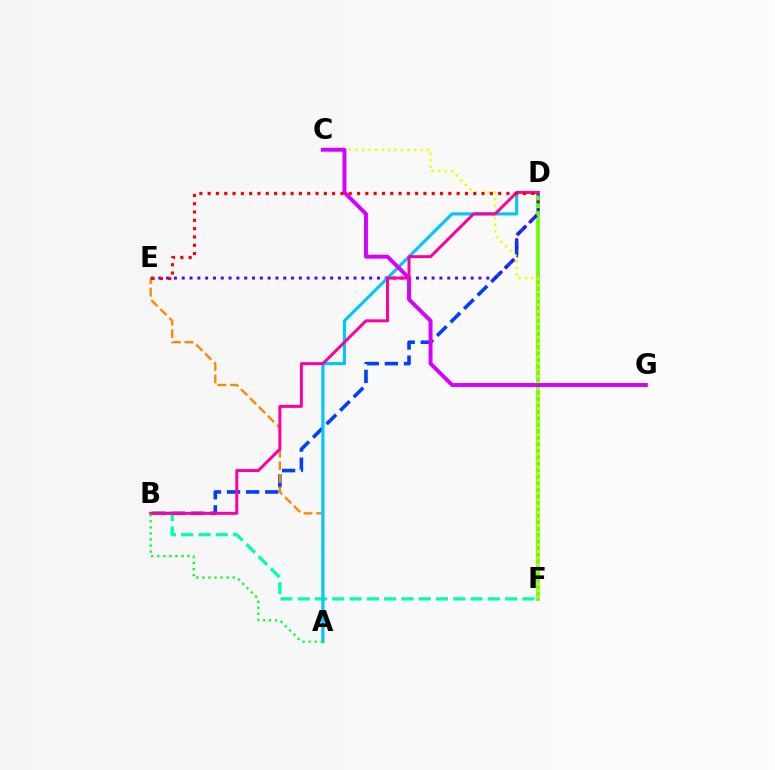{('B', 'D'): [{'color': '#003fff', 'line_style': 'dashed', 'thickness': 2.6}, {'color': '#ff00a0', 'line_style': 'solid', 'thickness': 2.15}], ('D', 'F'): [{'color': '#66ff00', 'line_style': 'solid', 'thickness': 2.66}], ('A', 'E'): [{'color': '#ff8800', 'line_style': 'dashed', 'thickness': 1.72}], ('B', 'F'): [{'color': '#00ffaf', 'line_style': 'dashed', 'thickness': 2.35}], ('D', 'E'): [{'color': '#4f00ff', 'line_style': 'dotted', 'thickness': 2.12}, {'color': '#ff0000', 'line_style': 'dotted', 'thickness': 2.25}], ('C', 'F'): [{'color': '#eeff00', 'line_style': 'dotted', 'thickness': 1.76}], ('A', 'D'): [{'color': '#00c7ff', 'line_style': 'solid', 'thickness': 2.26}], ('C', 'G'): [{'color': '#d600ff', 'line_style': 'solid', 'thickness': 2.84}], ('A', 'B'): [{'color': '#00ff27', 'line_style': 'dotted', 'thickness': 1.64}]}